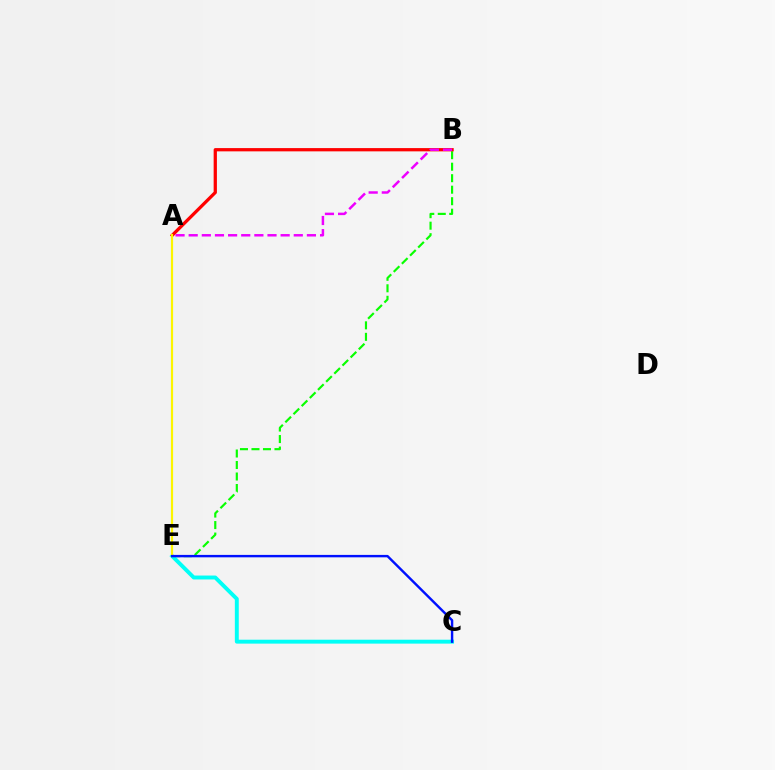{('B', 'E'): [{'color': '#08ff00', 'line_style': 'dashed', 'thickness': 1.56}], ('A', 'B'): [{'color': '#ff0000', 'line_style': 'solid', 'thickness': 2.35}, {'color': '#ee00ff', 'line_style': 'dashed', 'thickness': 1.78}], ('C', 'E'): [{'color': '#00fff6', 'line_style': 'solid', 'thickness': 2.82}, {'color': '#0010ff', 'line_style': 'solid', 'thickness': 1.74}], ('A', 'E'): [{'color': '#fcf500', 'line_style': 'solid', 'thickness': 1.58}]}